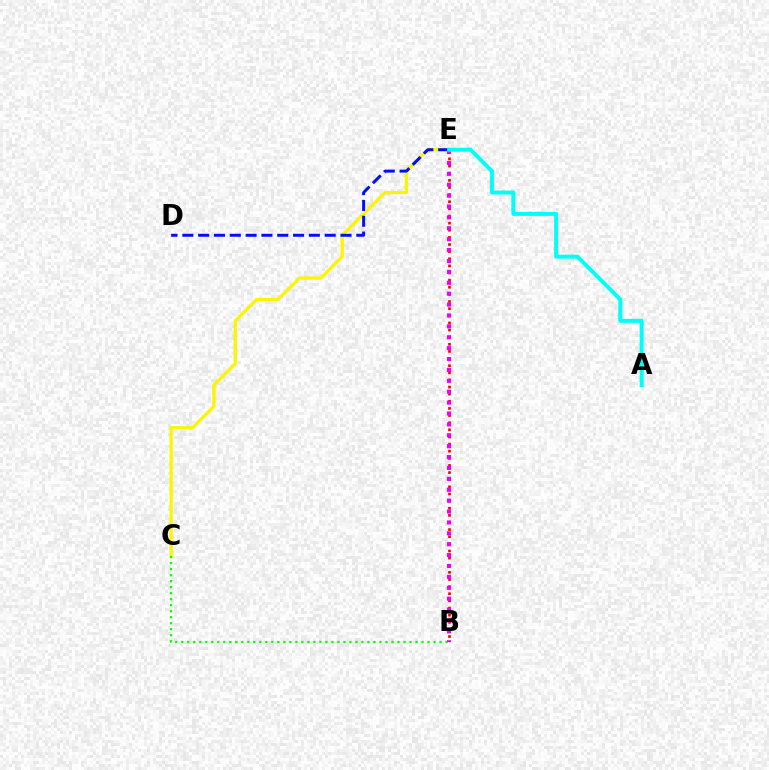{('C', 'E'): [{'color': '#fcf500', 'line_style': 'solid', 'thickness': 2.32}], ('D', 'E'): [{'color': '#0010ff', 'line_style': 'dashed', 'thickness': 2.15}], ('B', 'C'): [{'color': '#08ff00', 'line_style': 'dotted', 'thickness': 1.63}], ('B', 'E'): [{'color': '#ff0000', 'line_style': 'dotted', 'thickness': 1.94}, {'color': '#ee00ff', 'line_style': 'dotted', 'thickness': 2.96}], ('A', 'E'): [{'color': '#00fff6', 'line_style': 'solid', 'thickness': 2.87}]}